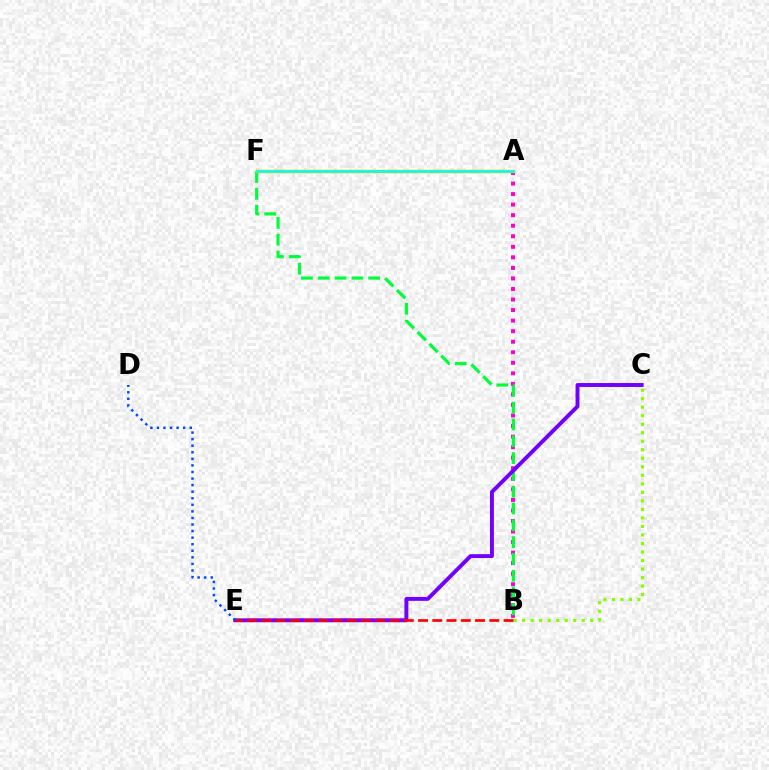{('A', 'B'): [{'color': '#ff00cf', 'line_style': 'dotted', 'thickness': 2.86}], ('B', 'F'): [{'color': '#00ff39', 'line_style': 'dashed', 'thickness': 2.28}], ('B', 'C'): [{'color': '#84ff00', 'line_style': 'dotted', 'thickness': 2.31}], ('A', 'F'): [{'color': '#ffbd00', 'line_style': 'solid', 'thickness': 2.5}, {'color': '#00fff6', 'line_style': 'solid', 'thickness': 1.83}], ('C', 'E'): [{'color': '#7200ff', 'line_style': 'solid', 'thickness': 2.82}], ('B', 'E'): [{'color': '#ff0000', 'line_style': 'dashed', 'thickness': 1.94}], ('D', 'E'): [{'color': '#004bff', 'line_style': 'dotted', 'thickness': 1.78}]}